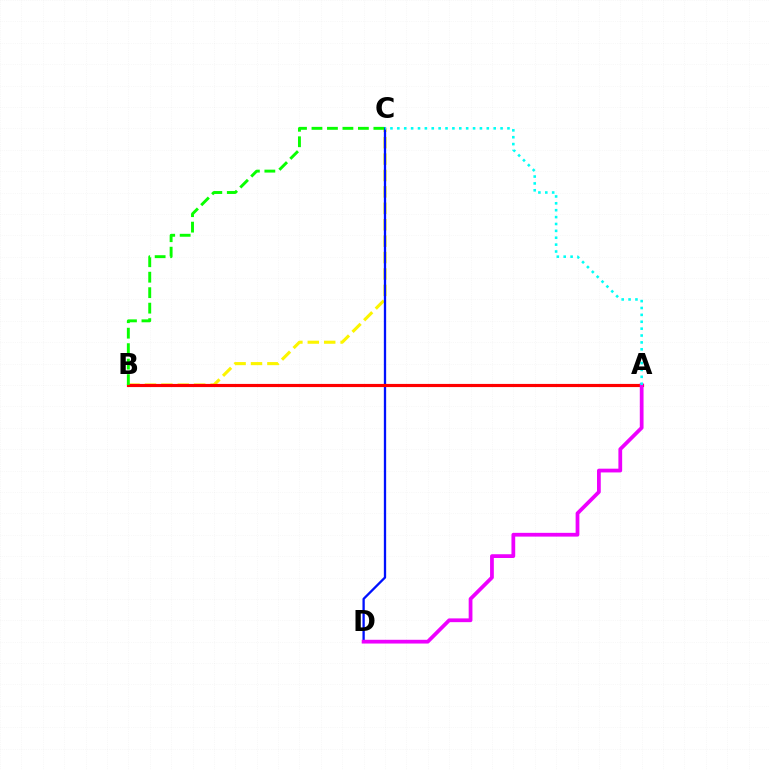{('B', 'C'): [{'color': '#fcf500', 'line_style': 'dashed', 'thickness': 2.23}, {'color': '#08ff00', 'line_style': 'dashed', 'thickness': 2.1}], ('C', 'D'): [{'color': '#0010ff', 'line_style': 'solid', 'thickness': 1.66}], ('A', 'B'): [{'color': '#ff0000', 'line_style': 'solid', 'thickness': 2.27}], ('A', 'D'): [{'color': '#ee00ff', 'line_style': 'solid', 'thickness': 2.7}], ('A', 'C'): [{'color': '#00fff6', 'line_style': 'dotted', 'thickness': 1.87}]}